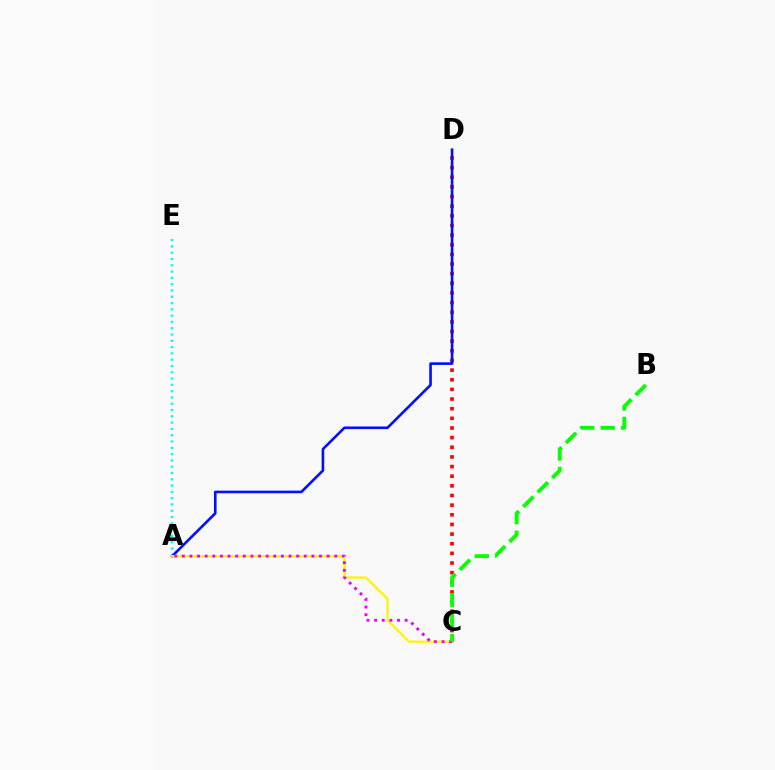{('C', 'D'): [{'color': '#ff0000', 'line_style': 'dotted', 'thickness': 2.62}], ('A', 'E'): [{'color': '#00fff6', 'line_style': 'dotted', 'thickness': 1.71}], ('A', 'D'): [{'color': '#0010ff', 'line_style': 'solid', 'thickness': 1.88}], ('A', 'C'): [{'color': '#fcf500', 'line_style': 'solid', 'thickness': 1.62}, {'color': '#ee00ff', 'line_style': 'dotted', 'thickness': 2.07}], ('B', 'C'): [{'color': '#08ff00', 'line_style': 'dashed', 'thickness': 2.77}]}